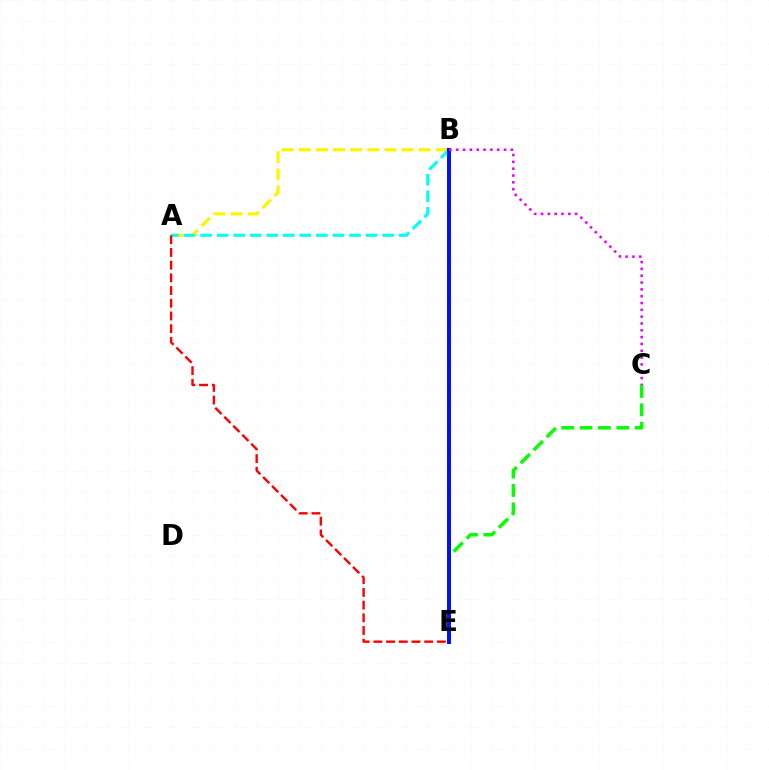{('C', 'E'): [{'color': '#08ff00', 'line_style': 'dashed', 'thickness': 2.5}], ('A', 'B'): [{'color': '#fcf500', 'line_style': 'dashed', 'thickness': 2.33}, {'color': '#00fff6', 'line_style': 'dashed', 'thickness': 2.25}], ('A', 'E'): [{'color': '#ff0000', 'line_style': 'dashed', 'thickness': 1.73}], ('B', 'E'): [{'color': '#0010ff', 'line_style': 'solid', 'thickness': 2.85}], ('B', 'C'): [{'color': '#ee00ff', 'line_style': 'dotted', 'thickness': 1.85}]}